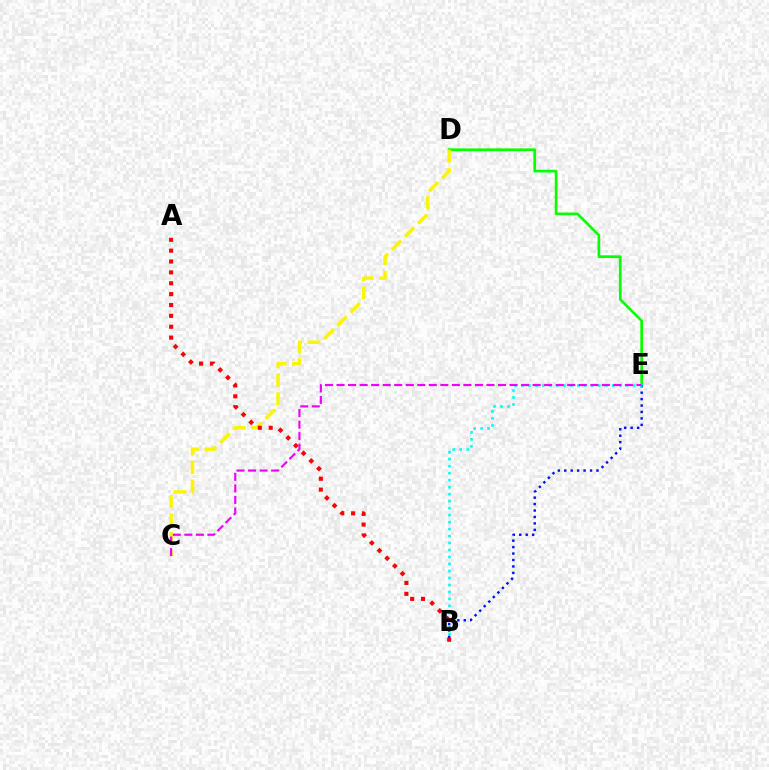{('D', 'E'): [{'color': '#08ff00', 'line_style': 'solid', 'thickness': 1.95}], ('B', 'E'): [{'color': '#0010ff', 'line_style': 'dotted', 'thickness': 1.75}, {'color': '#00fff6', 'line_style': 'dotted', 'thickness': 1.9}], ('C', 'D'): [{'color': '#fcf500', 'line_style': 'dashed', 'thickness': 2.51}], ('C', 'E'): [{'color': '#ee00ff', 'line_style': 'dashed', 'thickness': 1.57}], ('A', 'B'): [{'color': '#ff0000', 'line_style': 'dotted', 'thickness': 2.95}]}